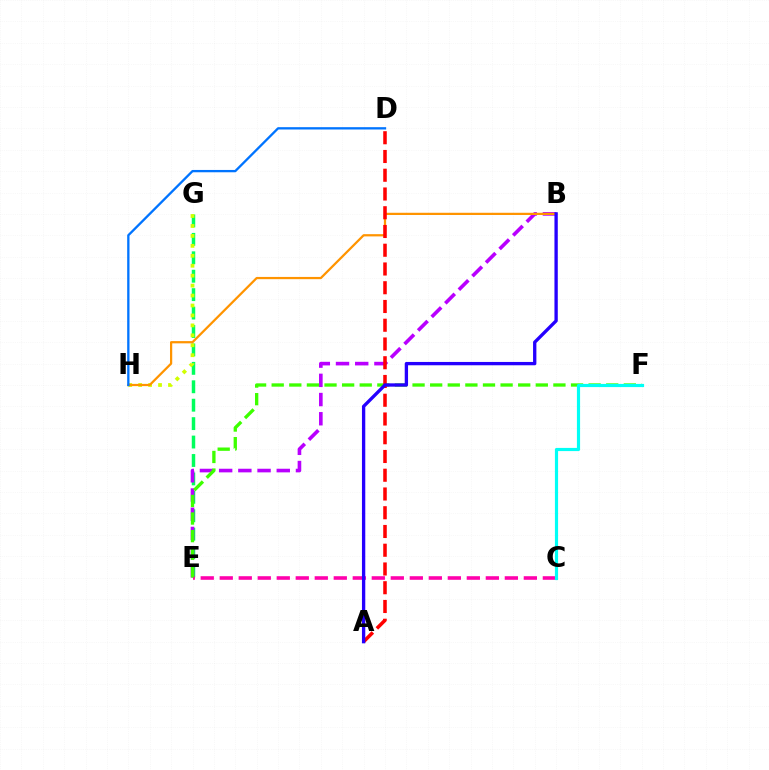{('E', 'G'): [{'color': '#00ff5c', 'line_style': 'dashed', 'thickness': 2.5}], ('G', 'H'): [{'color': '#d1ff00', 'line_style': 'dotted', 'thickness': 2.7}], ('B', 'E'): [{'color': '#b900ff', 'line_style': 'dashed', 'thickness': 2.61}], ('B', 'H'): [{'color': '#ff9400', 'line_style': 'solid', 'thickness': 1.61}], ('C', 'E'): [{'color': '#ff00ac', 'line_style': 'dashed', 'thickness': 2.58}], ('E', 'F'): [{'color': '#3dff00', 'line_style': 'dashed', 'thickness': 2.39}], ('C', 'F'): [{'color': '#00fff6', 'line_style': 'solid', 'thickness': 2.28}], ('A', 'D'): [{'color': '#ff0000', 'line_style': 'dashed', 'thickness': 2.55}], ('D', 'H'): [{'color': '#0074ff', 'line_style': 'solid', 'thickness': 1.67}], ('A', 'B'): [{'color': '#2500ff', 'line_style': 'solid', 'thickness': 2.39}]}